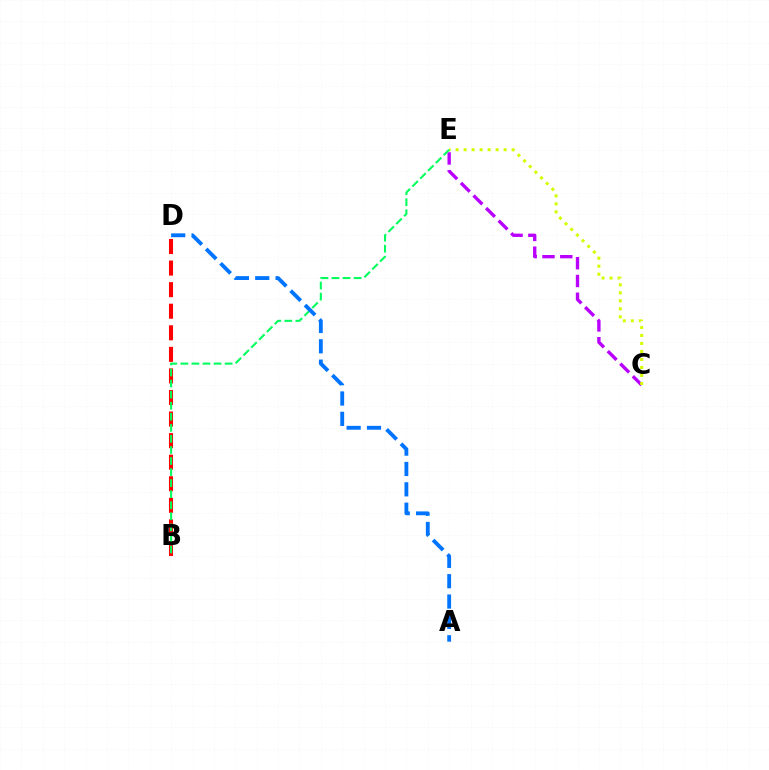{('C', 'E'): [{'color': '#b900ff', 'line_style': 'dashed', 'thickness': 2.41}, {'color': '#d1ff00', 'line_style': 'dotted', 'thickness': 2.17}], ('B', 'D'): [{'color': '#ff0000', 'line_style': 'dashed', 'thickness': 2.93}], ('B', 'E'): [{'color': '#00ff5c', 'line_style': 'dashed', 'thickness': 1.5}], ('A', 'D'): [{'color': '#0074ff', 'line_style': 'dashed', 'thickness': 2.76}]}